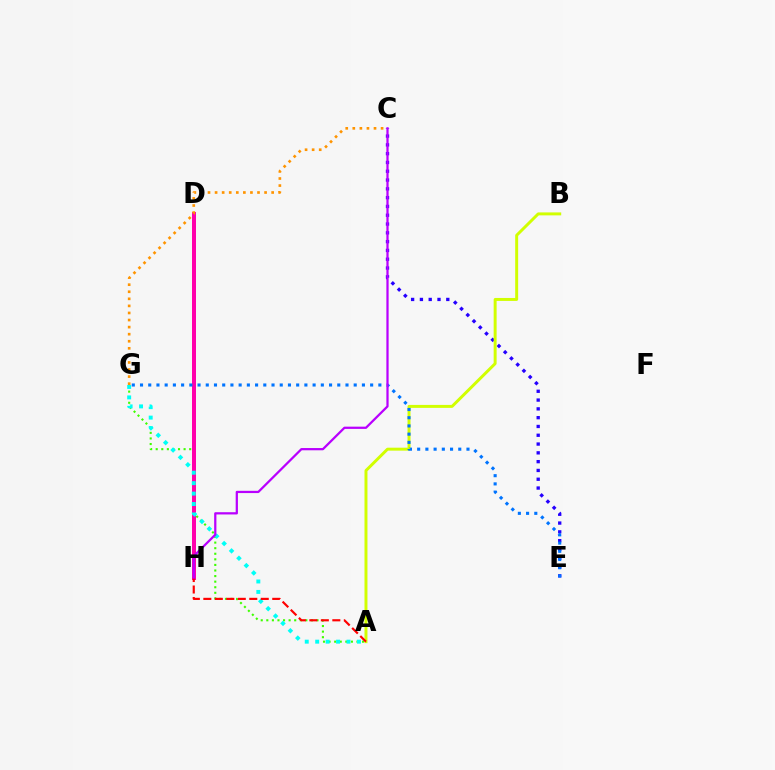{('D', 'H'): [{'color': '#00ff5c', 'line_style': 'dotted', 'thickness': 2.73}, {'color': '#ff00ac', 'line_style': 'solid', 'thickness': 2.88}], ('A', 'G'): [{'color': '#3dff00', 'line_style': 'dotted', 'thickness': 1.52}, {'color': '#00fff6', 'line_style': 'dotted', 'thickness': 2.83}], ('C', 'E'): [{'color': '#2500ff', 'line_style': 'dotted', 'thickness': 2.39}], ('A', 'B'): [{'color': '#d1ff00', 'line_style': 'solid', 'thickness': 2.13}], ('C', 'G'): [{'color': '#ff9400', 'line_style': 'dotted', 'thickness': 1.92}], ('A', 'H'): [{'color': '#ff0000', 'line_style': 'dashed', 'thickness': 1.56}], ('E', 'G'): [{'color': '#0074ff', 'line_style': 'dotted', 'thickness': 2.23}], ('C', 'H'): [{'color': '#b900ff', 'line_style': 'solid', 'thickness': 1.62}]}